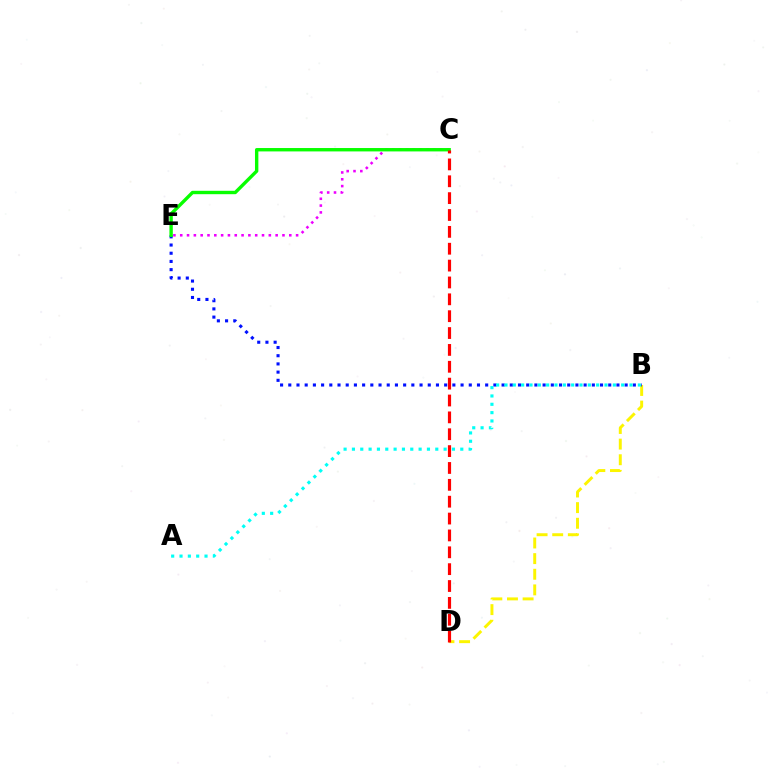{('B', 'D'): [{'color': '#fcf500', 'line_style': 'dashed', 'thickness': 2.12}], ('B', 'E'): [{'color': '#0010ff', 'line_style': 'dotted', 'thickness': 2.23}], ('C', 'E'): [{'color': '#ee00ff', 'line_style': 'dotted', 'thickness': 1.85}, {'color': '#08ff00', 'line_style': 'solid', 'thickness': 2.44}], ('C', 'D'): [{'color': '#ff0000', 'line_style': 'dashed', 'thickness': 2.29}], ('A', 'B'): [{'color': '#00fff6', 'line_style': 'dotted', 'thickness': 2.26}]}